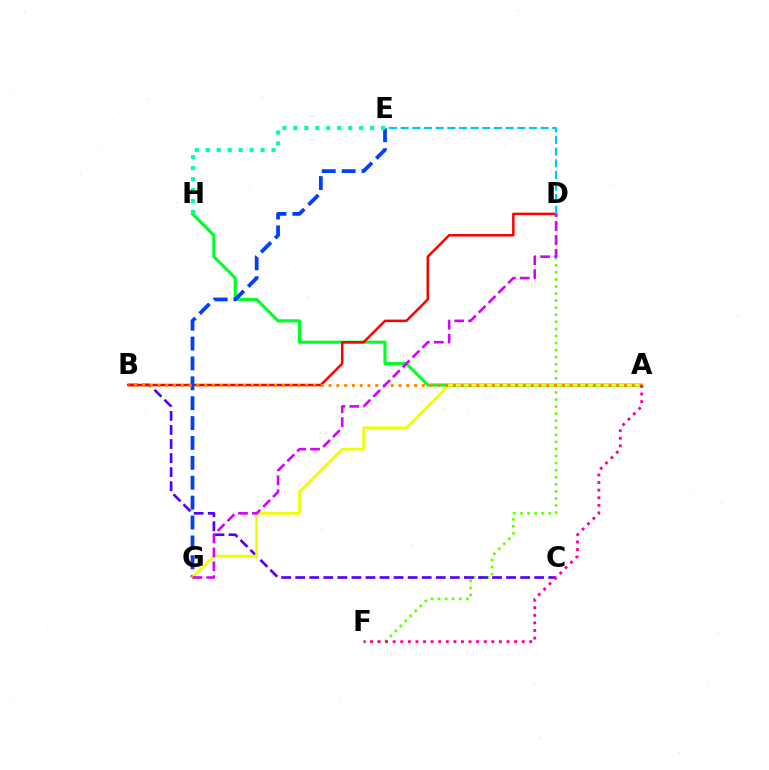{('A', 'H'): [{'color': '#00ff27', 'line_style': 'solid', 'thickness': 2.25}], ('D', 'F'): [{'color': '#66ff00', 'line_style': 'dotted', 'thickness': 1.92}], ('B', 'C'): [{'color': '#4f00ff', 'line_style': 'dashed', 'thickness': 1.91}], ('B', 'D'): [{'color': '#ff0000', 'line_style': 'solid', 'thickness': 1.8}], ('E', 'G'): [{'color': '#003fff', 'line_style': 'dashed', 'thickness': 2.7}], ('A', 'G'): [{'color': '#eeff00', 'line_style': 'solid', 'thickness': 1.95}], ('D', 'E'): [{'color': '#00c7ff', 'line_style': 'dashed', 'thickness': 1.58}], ('A', 'B'): [{'color': '#ff8800', 'line_style': 'dotted', 'thickness': 2.11}], ('E', 'H'): [{'color': '#00ffaf', 'line_style': 'dotted', 'thickness': 2.98}], ('A', 'F'): [{'color': '#ff00a0', 'line_style': 'dotted', 'thickness': 2.06}], ('D', 'G'): [{'color': '#d600ff', 'line_style': 'dashed', 'thickness': 1.89}]}